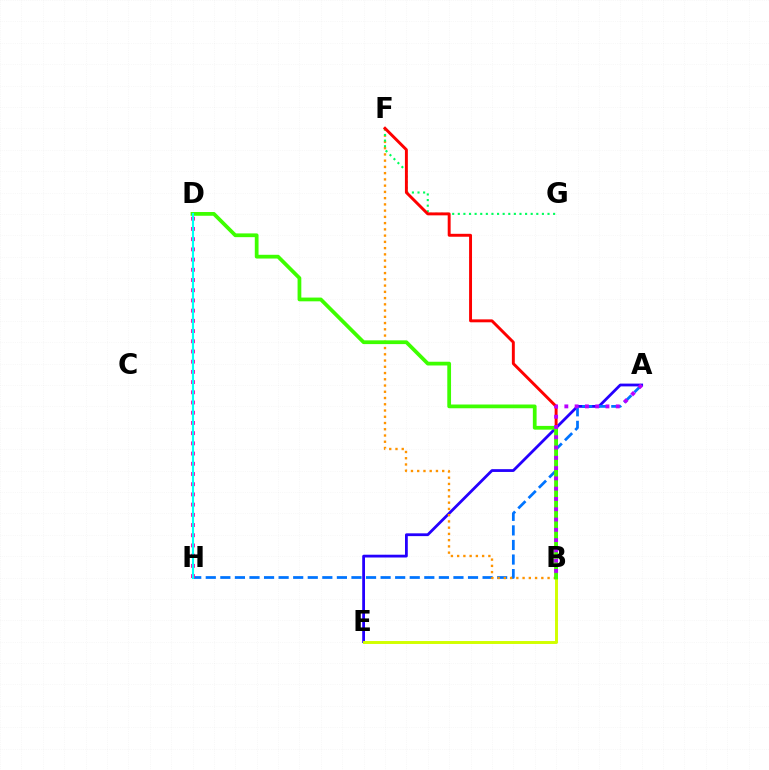{('A', 'E'): [{'color': '#2500ff', 'line_style': 'solid', 'thickness': 2.01}], ('A', 'H'): [{'color': '#0074ff', 'line_style': 'dashed', 'thickness': 1.98}], ('B', 'F'): [{'color': '#ff9400', 'line_style': 'dotted', 'thickness': 1.7}, {'color': '#ff0000', 'line_style': 'solid', 'thickness': 2.11}], ('B', 'E'): [{'color': '#d1ff00', 'line_style': 'solid', 'thickness': 2.12}], ('F', 'G'): [{'color': '#00ff5c', 'line_style': 'dotted', 'thickness': 1.52}], ('B', 'D'): [{'color': '#3dff00', 'line_style': 'solid', 'thickness': 2.7}], ('D', 'H'): [{'color': '#ff00ac', 'line_style': 'dotted', 'thickness': 2.77}, {'color': '#00fff6', 'line_style': 'solid', 'thickness': 1.53}], ('A', 'B'): [{'color': '#b900ff', 'line_style': 'dotted', 'thickness': 2.79}]}